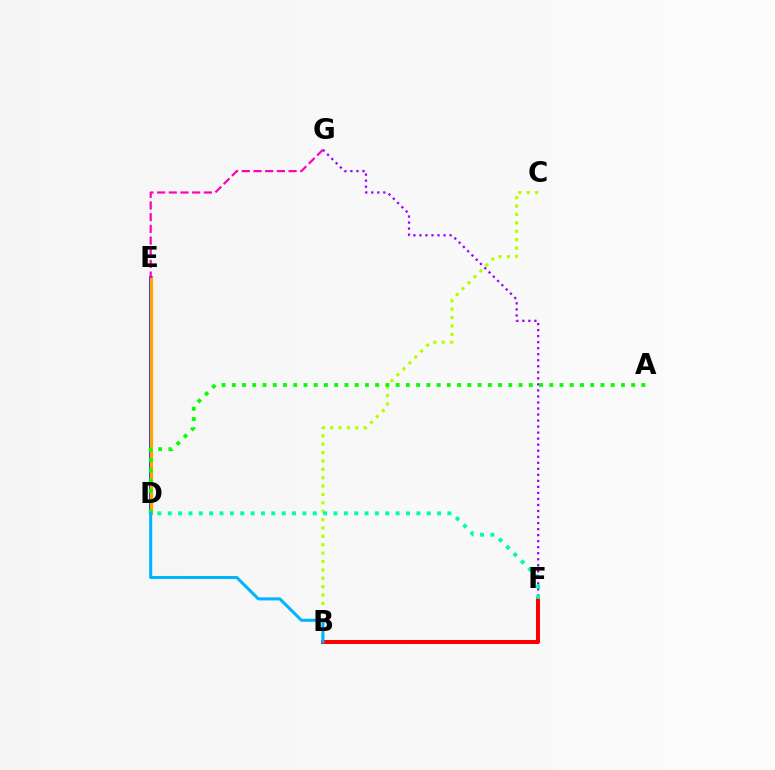{('B', 'C'): [{'color': '#b3ff00', 'line_style': 'dotted', 'thickness': 2.28}], ('D', 'E'): [{'color': '#0010ff', 'line_style': 'solid', 'thickness': 2.61}, {'color': '#ffa500', 'line_style': 'solid', 'thickness': 2.29}], ('B', 'F'): [{'color': '#ff0000', 'line_style': 'solid', 'thickness': 2.89}], ('F', 'G'): [{'color': '#9b00ff', 'line_style': 'dotted', 'thickness': 1.64}], ('A', 'D'): [{'color': '#08ff00', 'line_style': 'dotted', 'thickness': 2.78}], ('B', 'D'): [{'color': '#00b5ff', 'line_style': 'solid', 'thickness': 2.2}], ('E', 'G'): [{'color': '#ff00bd', 'line_style': 'dashed', 'thickness': 1.59}], ('D', 'F'): [{'color': '#00ff9d', 'line_style': 'dotted', 'thickness': 2.81}]}